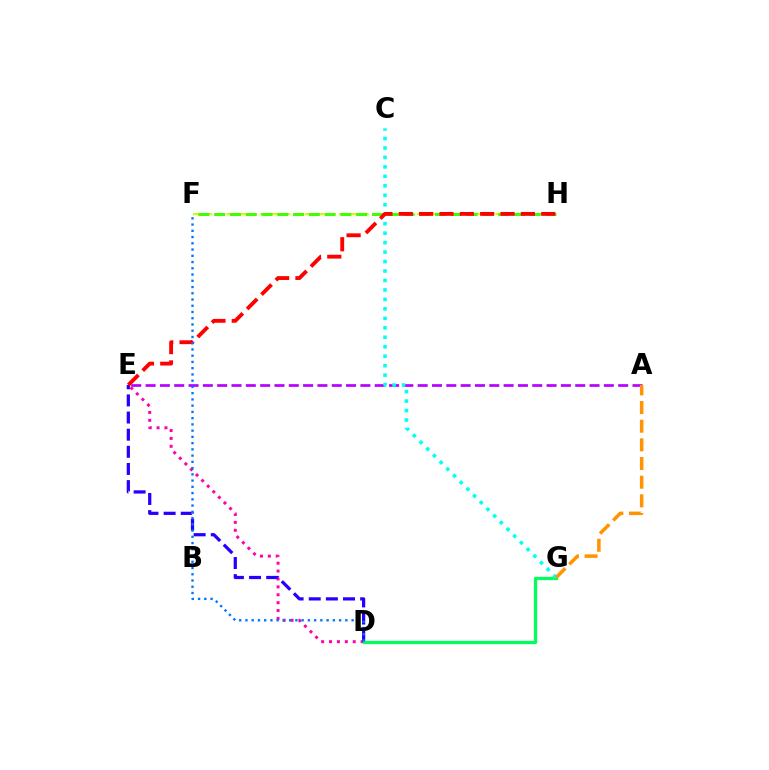{('D', 'E'): [{'color': '#ff00ac', 'line_style': 'dotted', 'thickness': 2.15}, {'color': '#2500ff', 'line_style': 'dashed', 'thickness': 2.33}], ('F', 'H'): [{'color': '#d1ff00', 'line_style': 'dashed', 'thickness': 1.52}, {'color': '#3dff00', 'line_style': 'dashed', 'thickness': 2.14}], ('D', 'G'): [{'color': '#00ff5c', 'line_style': 'solid', 'thickness': 2.36}], ('A', 'E'): [{'color': '#b900ff', 'line_style': 'dashed', 'thickness': 1.95}], ('C', 'G'): [{'color': '#00fff6', 'line_style': 'dotted', 'thickness': 2.57}], ('A', 'G'): [{'color': '#ff9400', 'line_style': 'dashed', 'thickness': 2.54}], ('E', 'H'): [{'color': '#ff0000', 'line_style': 'dashed', 'thickness': 2.76}], ('D', 'F'): [{'color': '#0074ff', 'line_style': 'dotted', 'thickness': 1.7}]}